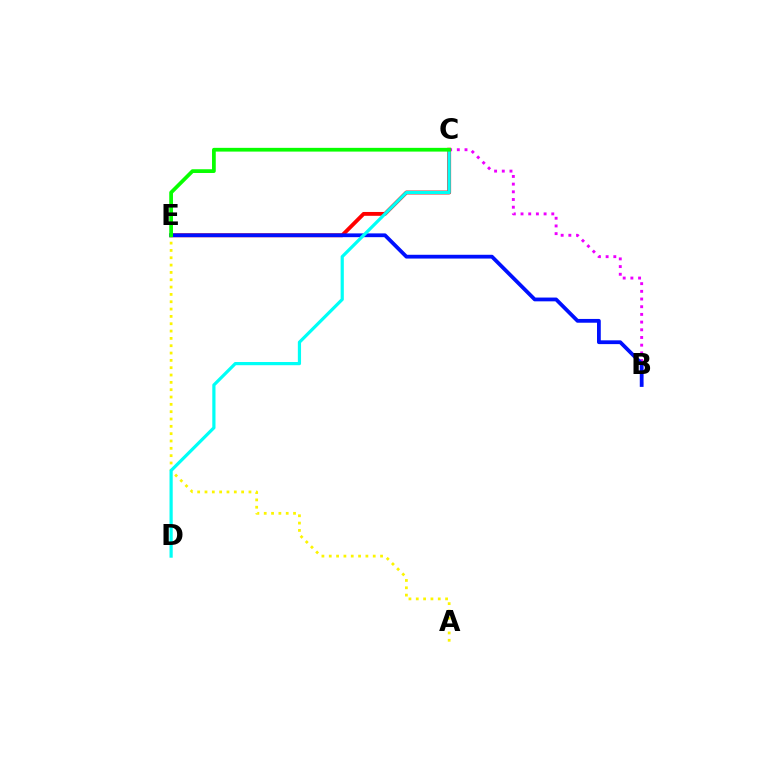{('C', 'E'): [{'color': '#ff0000', 'line_style': 'solid', 'thickness': 2.77}, {'color': '#08ff00', 'line_style': 'solid', 'thickness': 2.69}], ('A', 'E'): [{'color': '#fcf500', 'line_style': 'dotted', 'thickness': 1.99}], ('B', 'C'): [{'color': '#ee00ff', 'line_style': 'dotted', 'thickness': 2.09}], ('B', 'E'): [{'color': '#0010ff', 'line_style': 'solid', 'thickness': 2.72}], ('C', 'D'): [{'color': '#00fff6', 'line_style': 'solid', 'thickness': 2.31}]}